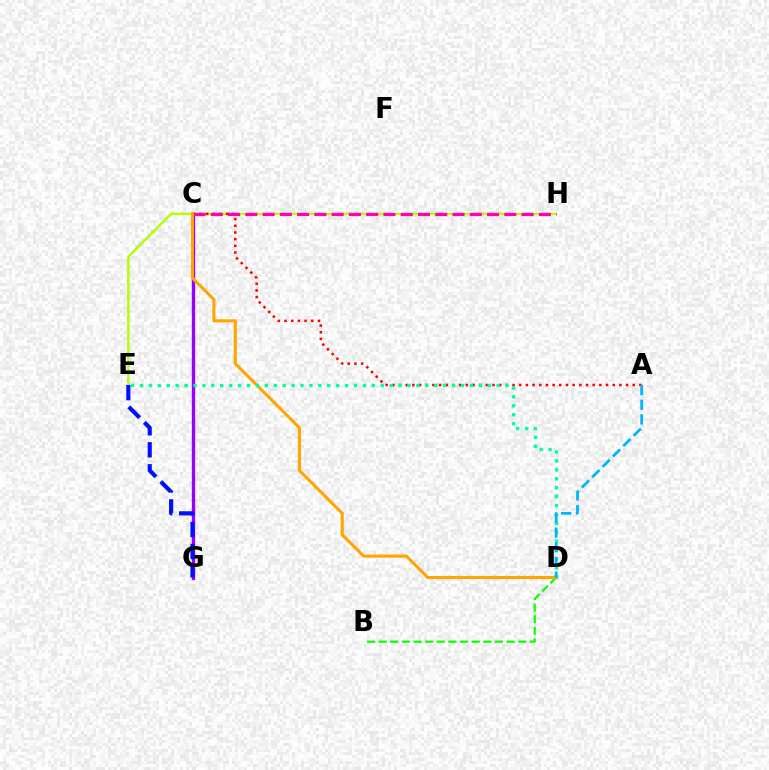{('C', 'G'): [{'color': '#9b00ff', 'line_style': 'solid', 'thickness': 2.41}], ('E', 'H'): [{'color': '#b3ff00', 'line_style': 'solid', 'thickness': 1.73}], ('B', 'D'): [{'color': '#08ff00', 'line_style': 'dashed', 'thickness': 1.58}], ('A', 'C'): [{'color': '#ff0000', 'line_style': 'dotted', 'thickness': 1.81}], ('C', 'H'): [{'color': '#ff00bd', 'line_style': 'dashed', 'thickness': 2.35}], ('C', 'D'): [{'color': '#ffa500', 'line_style': 'solid', 'thickness': 2.21}], ('D', 'E'): [{'color': '#00ff9d', 'line_style': 'dotted', 'thickness': 2.42}], ('A', 'D'): [{'color': '#00b5ff', 'line_style': 'dashed', 'thickness': 1.99}], ('E', 'G'): [{'color': '#0010ff', 'line_style': 'dashed', 'thickness': 2.99}]}